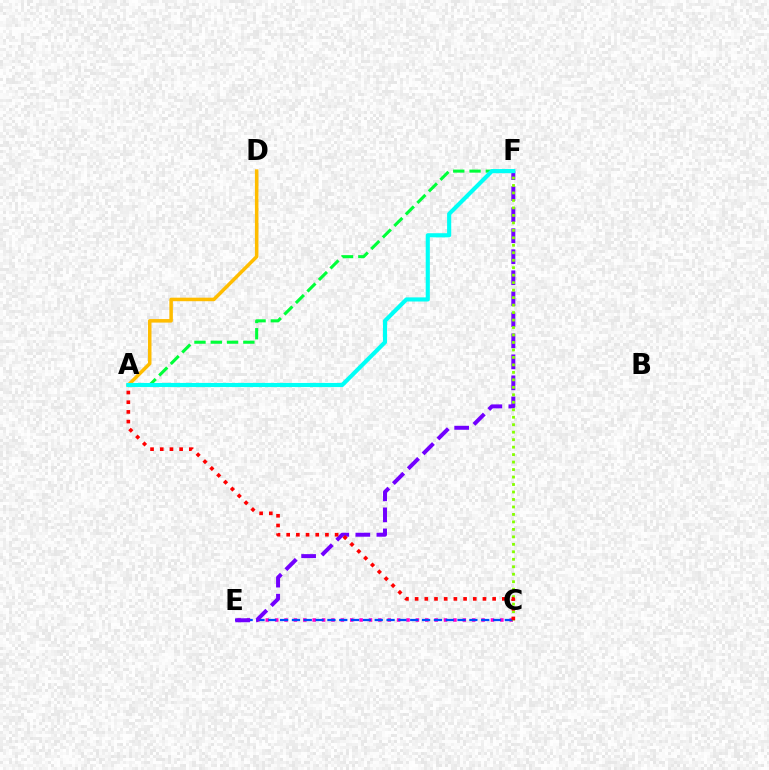{('A', 'F'): [{'color': '#00ff39', 'line_style': 'dashed', 'thickness': 2.21}, {'color': '#00fff6', 'line_style': 'solid', 'thickness': 2.97}], ('C', 'E'): [{'color': '#ff00cf', 'line_style': 'dotted', 'thickness': 2.55}, {'color': '#004bff', 'line_style': 'dashed', 'thickness': 1.61}], ('E', 'F'): [{'color': '#7200ff', 'line_style': 'dashed', 'thickness': 2.86}], ('A', 'D'): [{'color': '#ffbd00', 'line_style': 'solid', 'thickness': 2.54}], ('C', 'F'): [{'color': '#84ff00', 'line_style': 'dotted', 'thickness': 2.03}], ('A', 'C'): [{'color': '#ff0000', 'line_style': 'dotted', 'thickness': 2.63}]}